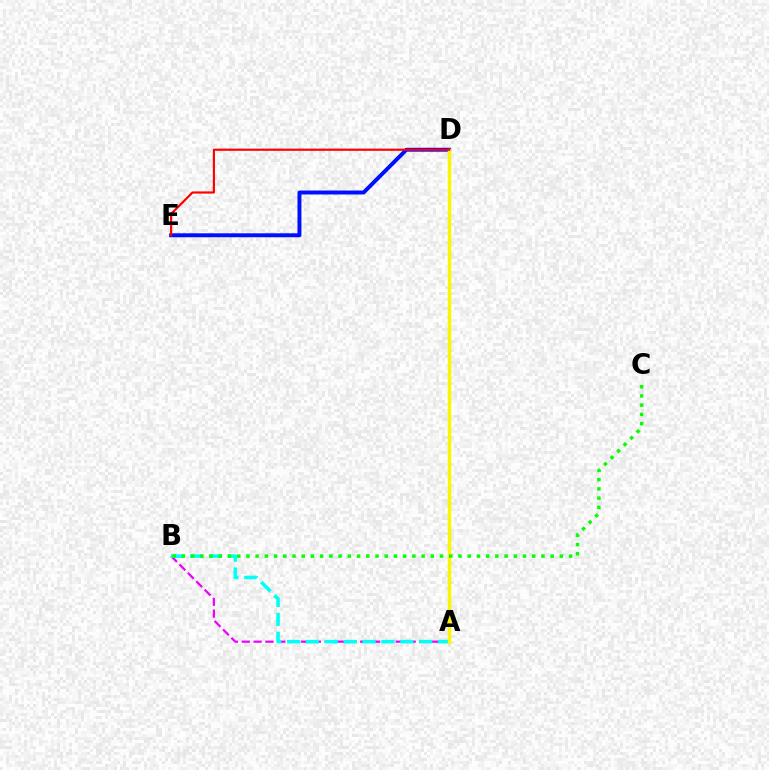{('D', 'E'): [{'color': '#0010ff', 'line_style': 'solid', 'thickness': 2.85}, {'color': '#ff0000', 'line_style': 'solid', 'thickness': 1.56}], ('A', 'B'): [{'color': '#ee00ff', 'line_style': 'dashed', 'thickness': 1.61}, {'color': '#00fff6', 'line_style': 'dashed', 'thickness': 2.57}], ('A', 'D'): [{'color': '#fcf500', 'line_style': 'solid', 'thickness': 2.48}], ('B', 'C'): [{'color': '#08ff00', 'line_style': 'dotted', 'thickness': 2.51}]}